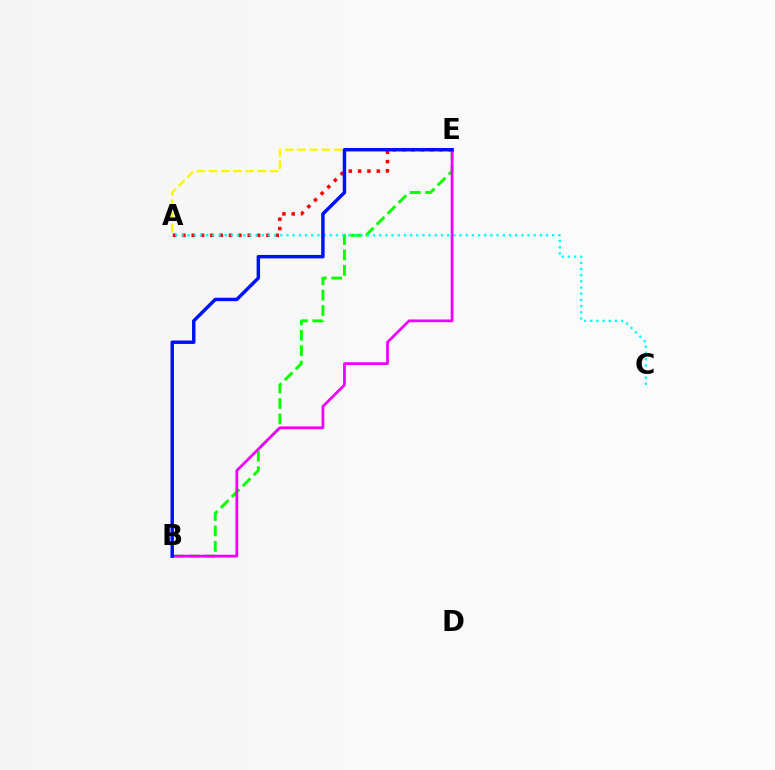{('B', 'E'): [{'color': '#08ff00', 'line_style': 'dashed', 'thickness': 2.1}, {'color': '#ee00ff', 'line_style': 'solid', 'thickness': 1.98}, {'color': '#0010ff', 'line_style': 'solid', 'thickness': 2.48}], ('A', 'E'): [{'color': '#fcf500', 'line_style': 'dashed', 'thickness': 1.66}, {'color': '#ff0000', 'line_style': 'dotted', 'thickness': 2.54}], ('A', 'C'): [{'color': '#00fff6', 'line_style': 'dotted', 'thickness': 1.68}]}